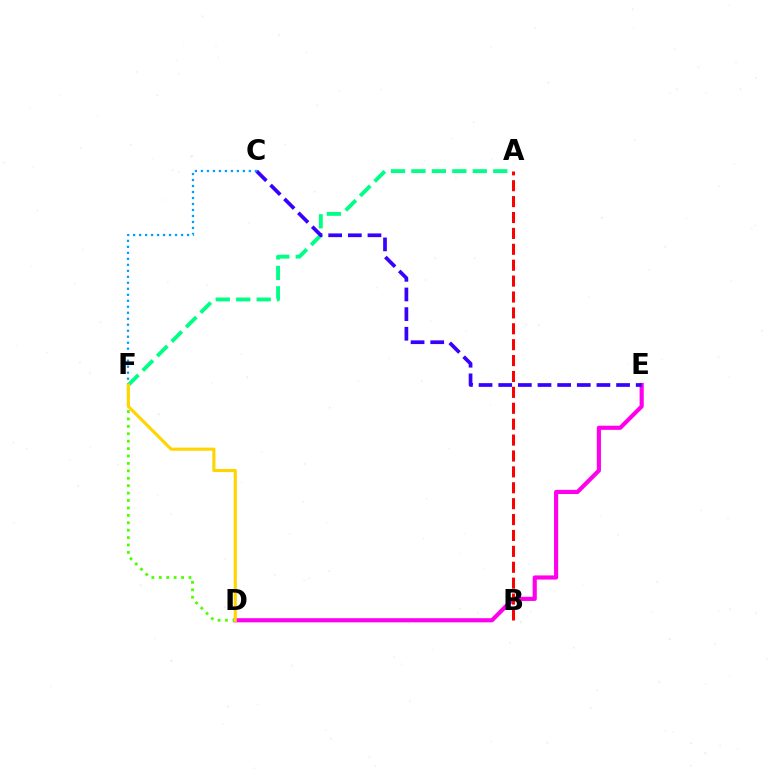{('D', 'E'): [{'color': '#ff00ed', 'line_style': 'solid', 'thickness': 2.98}], ('D', 'F'): [{'color': '#4fff00', 'line_style': 'dotted', 'thickness': 2.02}, {'color': '#ffd500', 'line_style': 'solid', 'thickness': 2.25}], ('A', 'F'): [{'color': '#00ff86', 'line_style': 'dashed', 'thickness': 2.78}], ('C', 'E'): [{'color': '#3700ff', 'line_style': 'dashed', 'thickness': 2.67}], ('C', 'F'): [{'color': '#009eff', 'line_style': 'dotted', 'thickness': 1.63}], ('A', 'B'): [{'color': '#ff0000', 'line_style': 'dashed', 'thickness': 2.16}]}